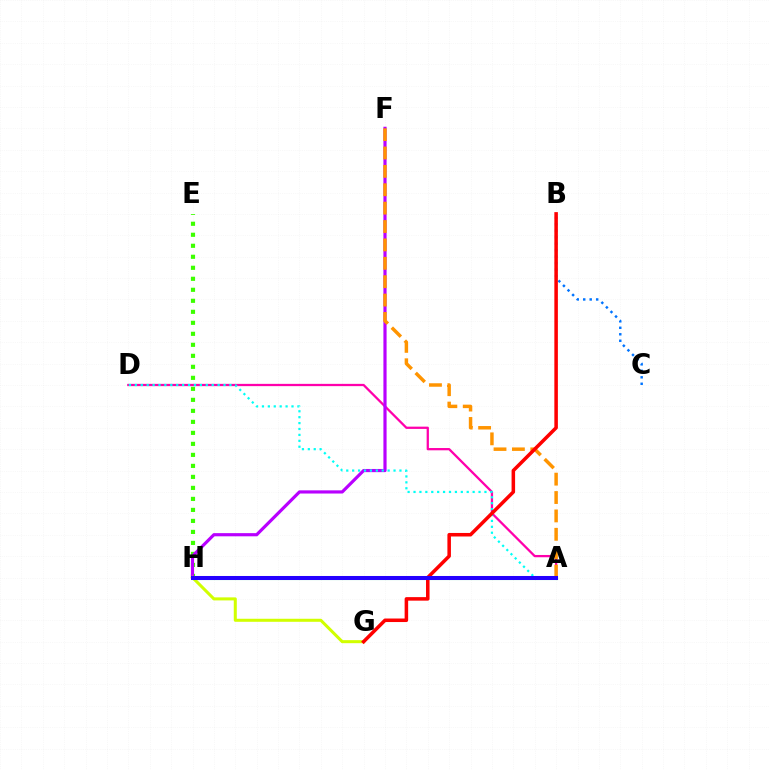{('E', 'H'): [{'color': '#3dff00', 'line_style': 'dotted', 'thickness': 2.99}], ('B', 'C'): [{'color': '#0074ff', 'line_style': 'dotted', 'thickness': 1.76}], ('A', 'D'): [{'color': '#ff00ac', 'line_style': 'solid', 'thickness': 1.64}, {'color': '#00fff6', 'line_style': 'dotted', 'thickness': 1.61}], ('F', 'H'): [{'color': '#b900ff', 'line_style': 'solid', 'thickness': 2.29}], ('G', 'H'): [{'color': '#d1ff00', 'line_style': 'solid', 'thickness': 2.18}], ('A', 'H'): [{'color': '#00ff5c', 'line_style': 'solid', 'thickness': 2.21}, {'color': '#2500ff', 'line_style': 'solid', 'thickness': 2.9}], ('A', 'F'): [{'color': '#ff9400', 'line_style': 'dashed', 'thickness': 2.5}], ('B', 'G'): [{'color': '#ff0000', 'line_style': 'solid', 'thickness': 2.54}]}